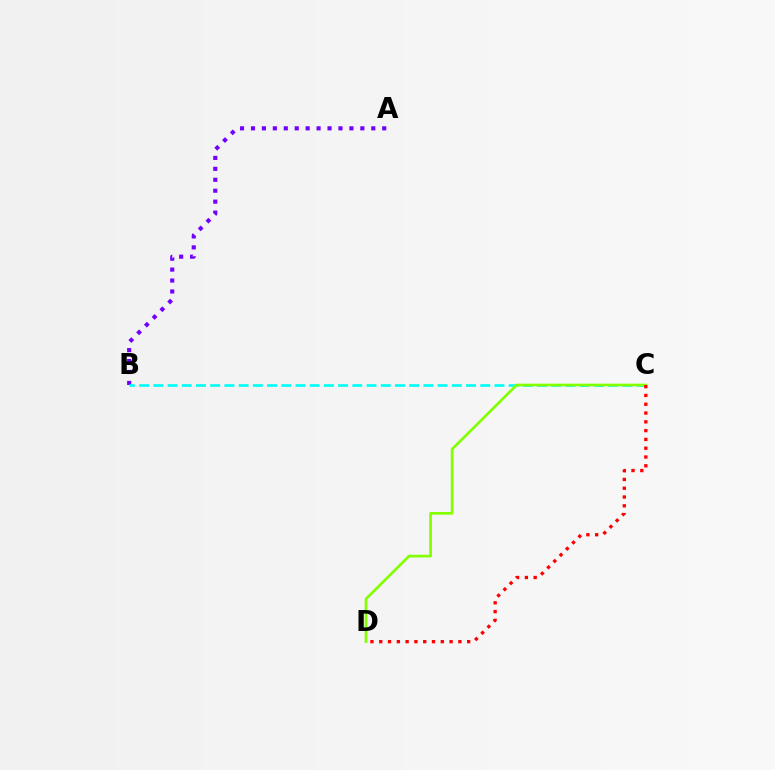{('A', 'B'): [{'color': '#7200ff', 'line_style': 'dotted', 'thickness': 2.97}], ('B', 'C'): [{'color': '#00fff6', 'line_style': 'dashed', 'thickness': 1.93}], ('C', 'D'): [{'color': '#84ff00', 'line_style': 'solid', 'thickness': 1.93}, {'color': '#ff0000', 'line_style': 'dotted', 'thickness': 2.39}]}